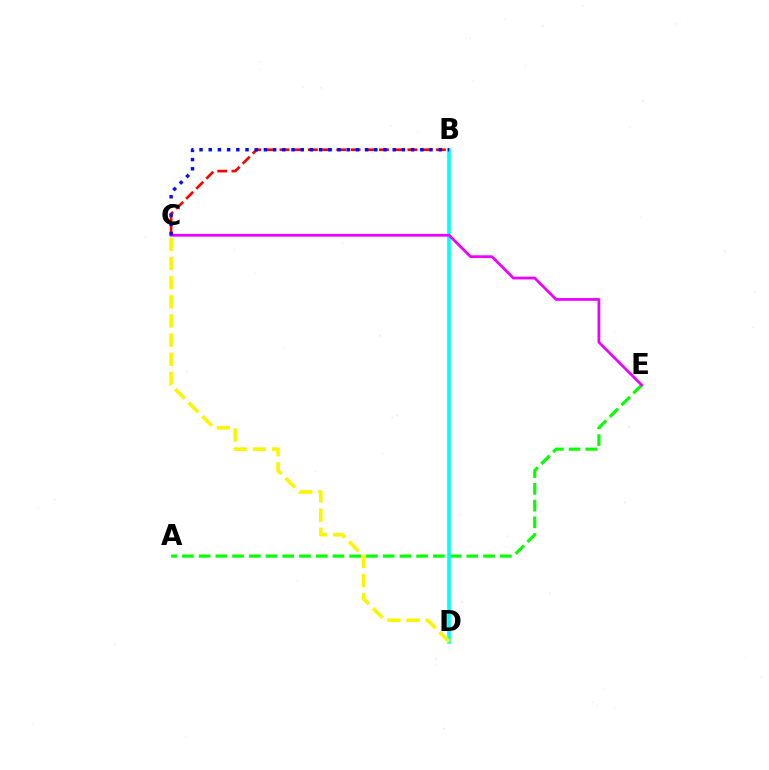{('A', 'E'): [{'color': '#08ff00', 'line_style': 'dashed', 'thickness': 2.27}], ('B', 'D'): [{'color': '#00fff6', 'line_style': 'solid', 'thickness': 2.61}], ('C', 'E'): [{'color': '#ee00ff', 'line_style': 'solid', 'thickness': 1.98}], ('B', 'C'): [{'color': '#ff0000', 'line_style': 'dashed', 'thickness': 1.93}, {'color': '#0010ff', 'line_style': 'dotted', 'thickness': 2.5}], ('C', 'D'): [{'color': '#fcf500', 'line_style': 'dashed', 'thickness': 2.6}]}